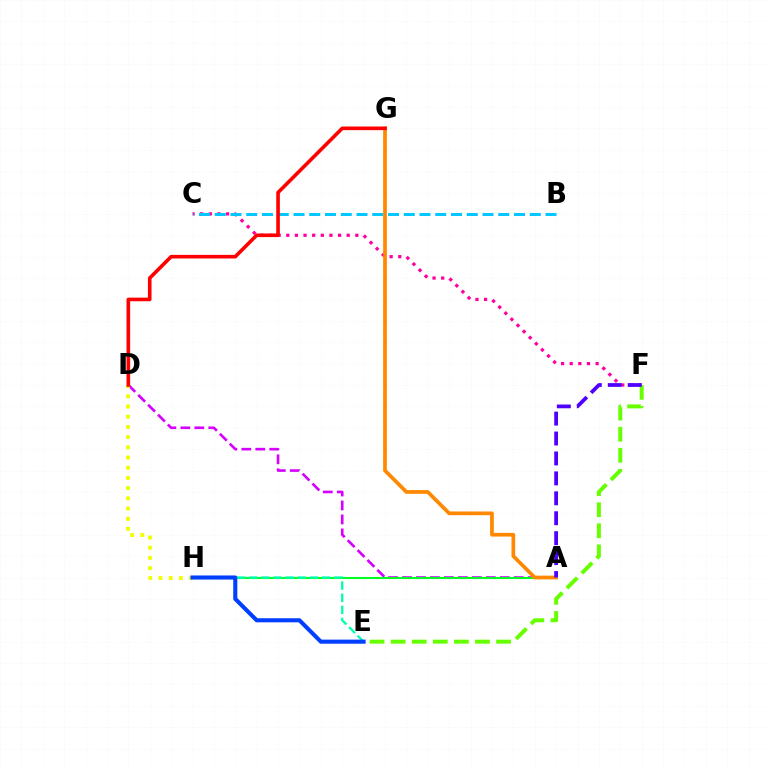{('A', 'D'): [{'color': '#d600ff', 'line_style': 'dashed', 'thickness': 1.9}], ('A', 'H'): [{'color': '#00ff27', 'line_style': 'solid', 'thickness': 1.5}], ('C', 'F'): [{'color': '#ff00a0', 'line_style': 'dotted', 'thickness': 2.34}], ('B', 'C'): [{'color': '#00c7ff', 'line_style': 'dashed', 'thickness': 2.14}], ('E', 'H'): [{'color': '#00ffaf', 'line_style': 'dashed', 'thickness': 1.65}, {'color': '#003fff', 'line_style': 'solid', 'thickness': 2.94}], ('A', 'G'): [{'color': '#ff8800', 'line_style': 'solid', 'thickness': 2.67}], ('E', 'F'): [{'color': '#66ff00', 'line_style': 'dashed', 'thickness': 2.86}], ('A', 'F'): [{'color': '#4f00ff', 'line_style': 'dashed', 'thickness': 2.71}], ('D', 'H'): [{'color': '#eeff00', 'line_style': 'dotted', 'thickness': 2.77}], ('D', 'G'): [{'color': '#ff0000', 'line_style': 'solid', 'thickness': 2.6}]}